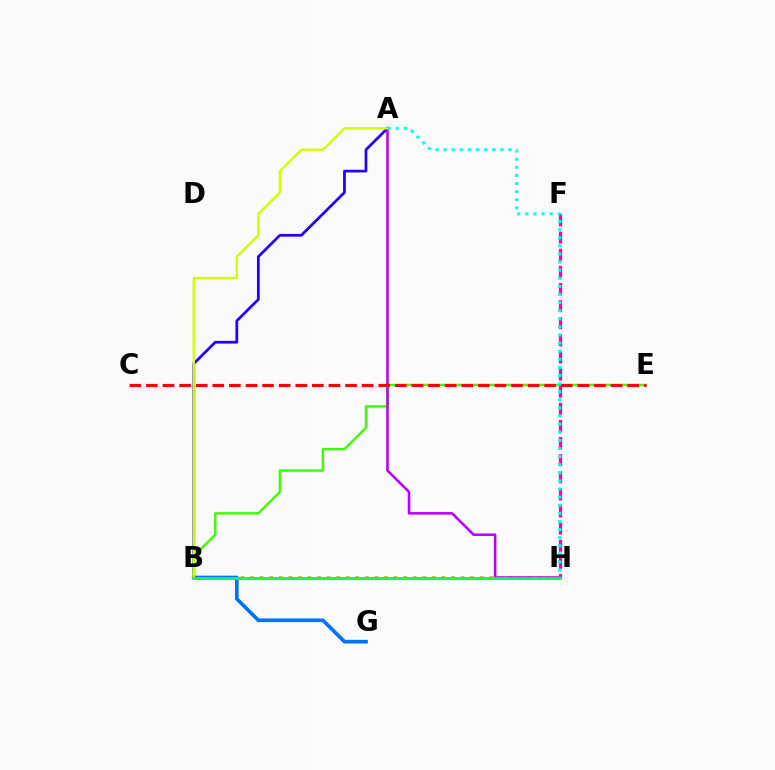{('A', 'B'): [{'color': '#2500ff', 'line_style': 'solid', 'thickness': 1.98}, {'color': '#d1ff00', 'line_style': 'solid', 'thickness': 1.68}], ('B', 'H'): [{'color': '#ff9400', 'line_style': 'dotted', 'thickness': 2.6}, {'color': '#00ff5c', 'line_style': 'solid', 'thickness': 2.09}], ('B', 'G'): [{'color': '#0074ff', 'line_style': 'solid', 'thickness': 2.65}], ('B', 'E'): [{'color': '#3dff00', 'line_style': 'solid', 'thickness': 1.75}], ('F', 'H'): [{'color': '#ff00ac', 'line_style': 'dashed', 'thickness': 2.33}], ('A', 'H'): [{'color': '#b900ff', 'line_style': 'solid', 'thickness': 1.84}, {'color': '#00fff6', 'line_style': 'dotted', 'thickness': 2.2}], ('C', 'E'): [{'color': '#ff0000', 'line_style': 'dashed', 'thickness': 2.25}]}